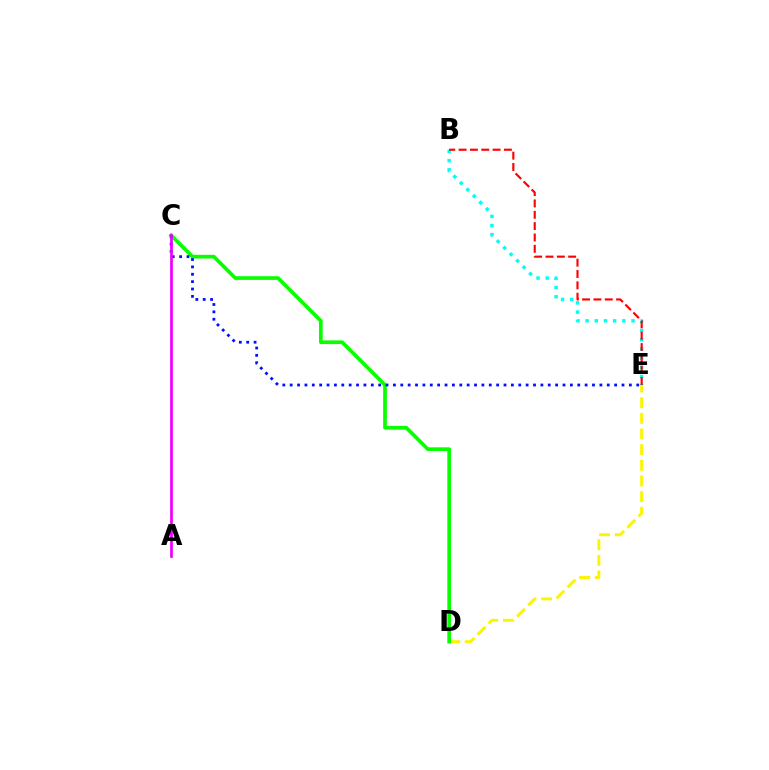{('D', 'E'): [{'color': '#fcf500', 'line_style': 'dashed', 'thickness': 2.13}], ('B', 'E'): [{'color': '#00fff6', 'line_style': 'dotted', 'thickness': 2.5}, {'color': '#ff0000', 'line_style': 'dashed', 'thickness': 1.54}], ('C', 'D'): [{'color': '#08ff00', 'line_style': 'solid', 'thickness': 2.65}], ('C', 'E'): [{'color': '#0010ff', 'line_style': 'dotted', 'thickness': 2.0}], ('A', 'C'): [{'color': '#ee00ff', 'line_style': 'solid', 'thickness': 1.95}]}